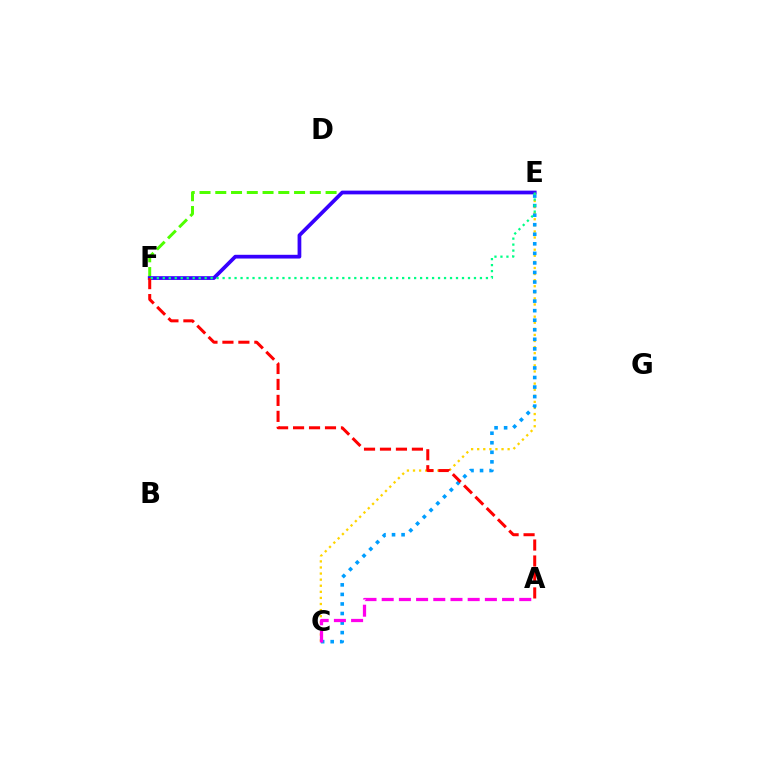{('E', 'F'): [{'color': '#4fff00', 'line_style': 'dashed', 'thickness': 2.14}, {'color': '#3700ff', 'line_style': 'solid', 'thickness': 2.69}, {'color': '#00ff86', 'line_style': 'dotted', 'thickness': 1.63}], ('C', 'E'): [{'color': '#ffd500', 'line_style': 'dotted', 'thickness': 1.65}, {'color': '#009eff', 'line_style': 'dotted', 'thickness': 2.59}], ('A', 'F'): [{'color': '#ff0000', 'line_style': 'dashed', 'thickness': 2.17}], ('A', 'C'): [{'color': '#ff00ed', 'line_style': 'dashed', 'thickness': 2.34}]}